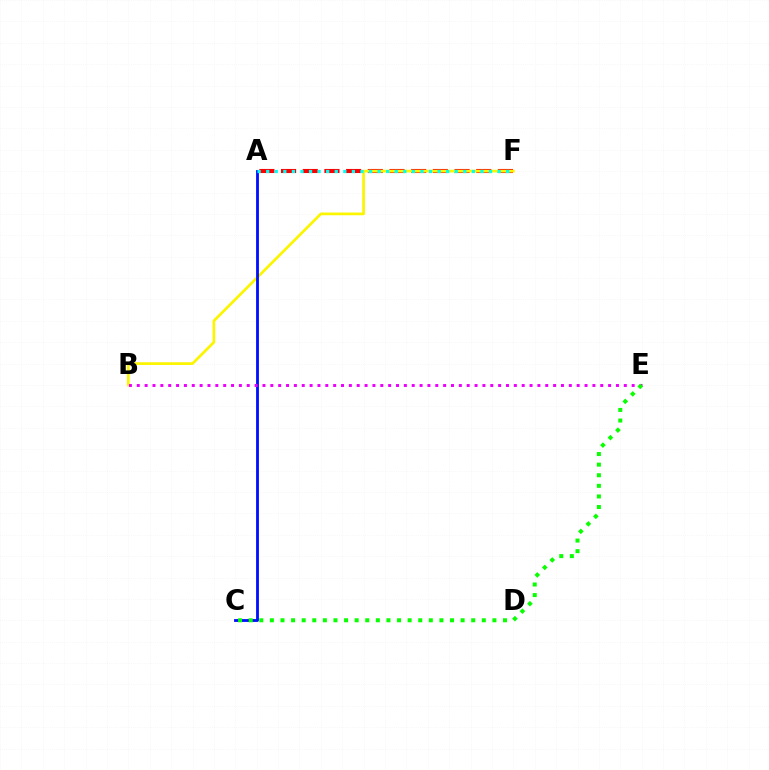{('A', 'F'): [{'color': '#ff0000', 'line_style': 'dashed', 'thickness': 2.95}, {'color': '#00fff6', 'line_style': 'dotted', 'thickness': 2.33}], ('B', 'F'): [{'color': '#fcf500', 'line_style': 'solid', 'thickness': 1.96}], ('A', 'C'): [{'color': '#0010ff', 'line_style': 'solid', 'thickness': 2.04}], ('B', 'E'): [{'color': '#ee00ff', 'line_style': 'dotted', 'thickness': 2.13}], ('C', 'E'): [{'color': '#08ff00', 'line_style': 'dotted', 'thickness': 2.88}]}